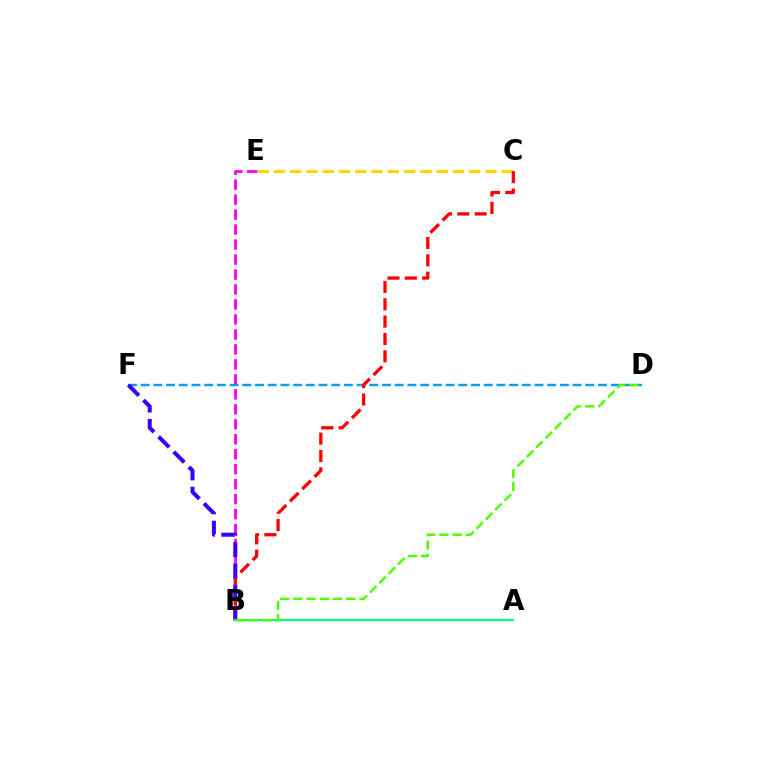{('B', 'E'): [{'color': '#ff00ed', 'line_style': 'dashed', 'thickness': 2.03}], ('C', 'E'): [{'color': '#ffd500', 'line_style': 'dashed', 'thickness': 2.21}], ('D', 'F'): [{'color': '#009eff', 'line_style': 'dashed', 'thickness': 1.73}], ('B', 'C'): [{'color': '#ff0000', 'line_style': 'dashed', 'thickness': 2.36}], ('B', 'F'): [{'color': '#3700ff', 'line_style': 'dashed', 'thickness': 2.91}], ('A', 'B'): [{'color': '#00ff86', 'line_style': 'solid', 'thickness': 1.55}], ('B', 'D'): [{'color': '#4fff00', 'line_style': 'dashed', 'thickness': 1.8}]}